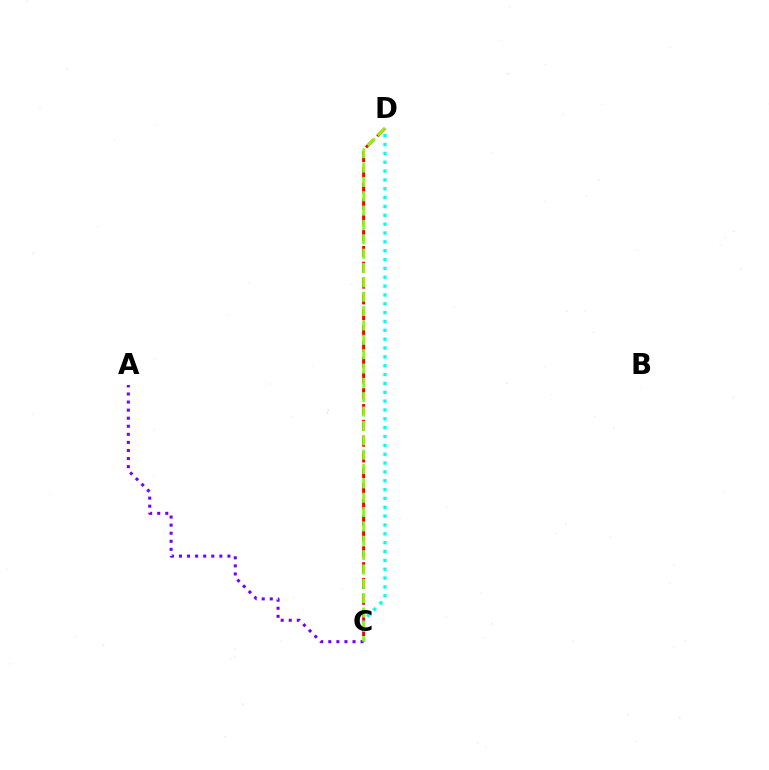{('C', 'D'): [{'color': '#00fff6', 'line_style': 'dotted', 'thickness': 2.4}, {'color': '#ff0000', 'line_style': 'dashed', 'thickness': 2.15}, {'color': '#84ff00', 'line_style': 'dashed', 'thickness': 1.95}], ('A', 'C'): [{'color': '#7200ff', 'line_style': 'dotted', 'thickness': 2.19}]}